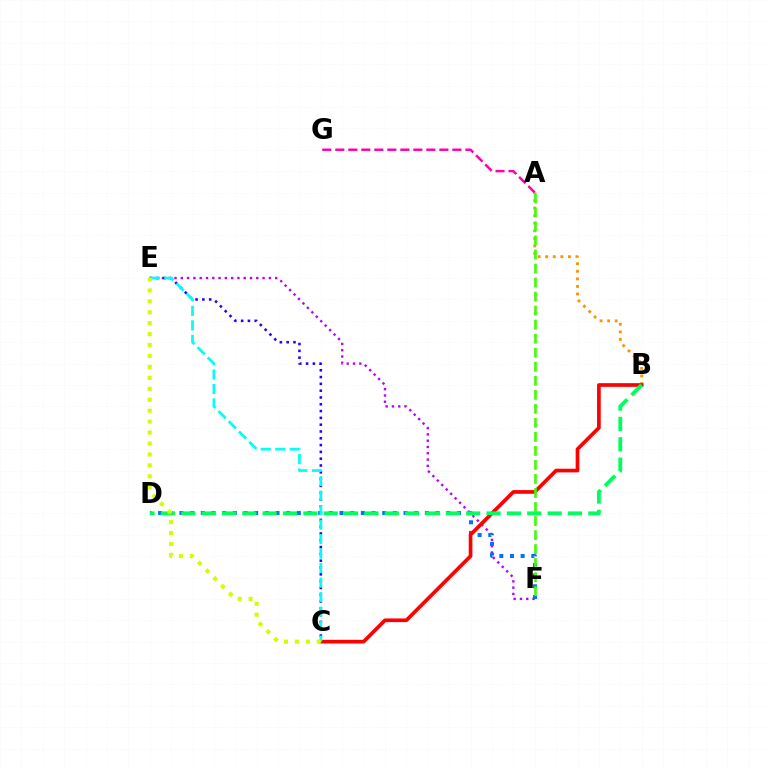{('A', 'B'): [{'color': '#ff9400', 'line_style': 'dotted', 'thickness': 2.06}], ('E', 'F'): [{'color': '#b900ff', 'line_style': 'dotted', 'thickness': 1.71}], ('C', 'E'): [{'color': '#2500ff', 'line_style': 'dotted', 'thickness': 1.85}, {'color': '#00fff6', 'line_style': 'dashed', 'thickness': 1.97}, {'color': '#d1ff00', 'line_style': 'dotted', 'thickness': 2.97}], ('D', 'F'): [{'color': '#0074ff', 'line_style': 'dotted', 'thickness': 2.9}], ('B', 'C'): [{'color': '#ff0000', 'line_style': 'solid', 'thickness': 2.65}], ('A', 'G'): [{'color': '#ff00ac', 'line_style': 'dashed', 'thickness': 1.77}], ('A', 'F'): [{'color': '#3dff00', 'line_style': 'dashed', 'thickness': 1.91}], ('B', 'D'): [{'color': '#00ff5c', 'line_style': 'dashed', 'thickness': 2.77}]}